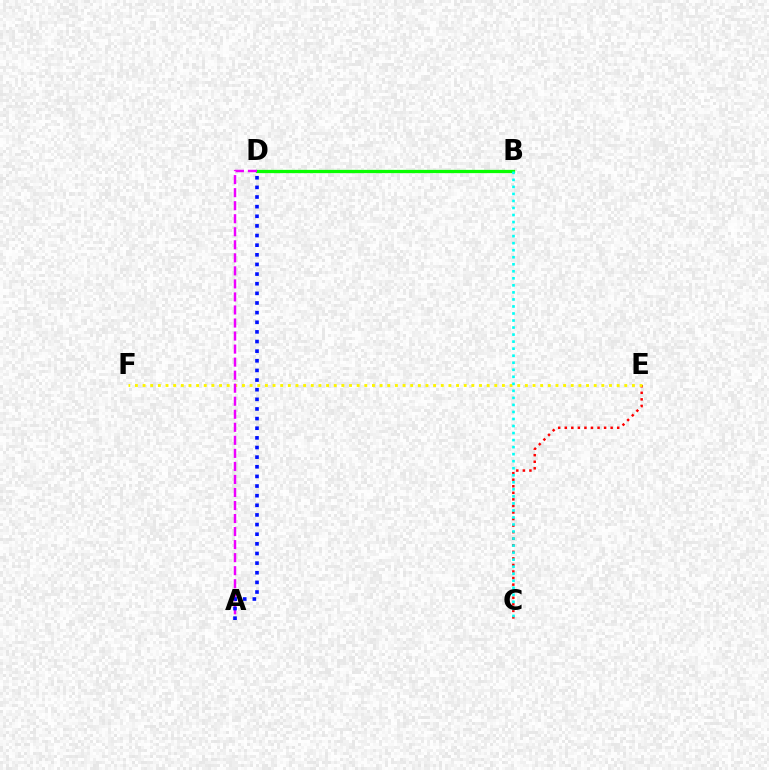{('C', 'E'): [{'color': '#ff0000', 'line_style': 'dotted', 'thickness': 1.78}], ('E', 'F'): [{'color': '#fcf500', 'line_style': 'dotted', 'thickness': 2.08}], ('B', 'D'): [{'color': '#08ff00', 'line_style': 'solid', 'thickness': 2.36}], ('B', 'C'): [{'color': '#00fff6', 'line_style': 'dotted', 'thickness': 1.91}], ('A', 'D'): [{'color': '#ee00ff', 'line_style': 'dashed', 'thickness': 1.77}, {'color': '#0010ff', 'line_style': 'dotted', 'thickness': 2.62}]}